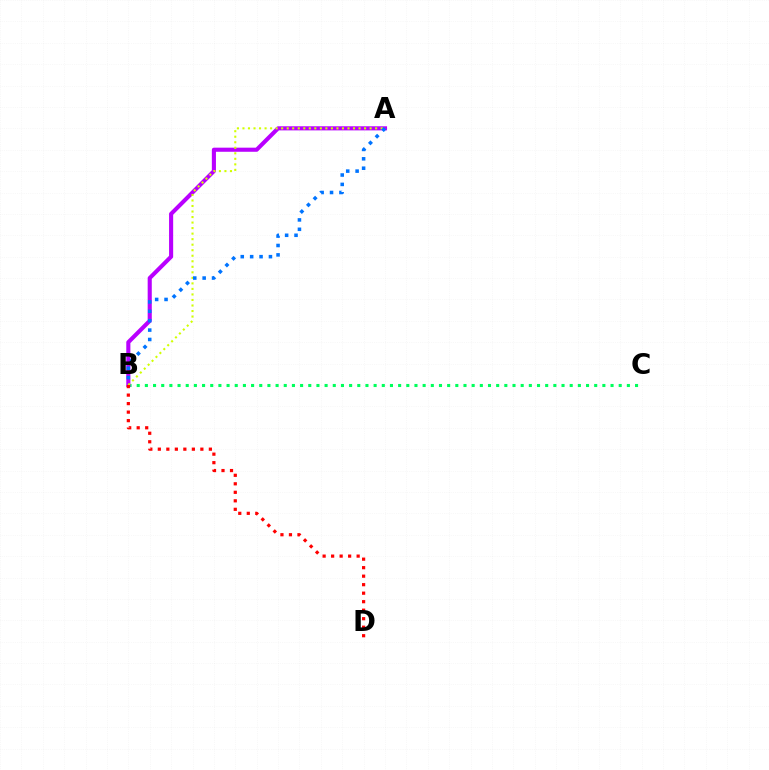{('B', 'C'): [{'color': '#00ff5c', 'line_style': 'dotted', 'thickness': 2.22}], ('A', 'B'): [{'color': '#b900ff', 'line_style': 'solid', 'thickness': 2.95}, {'color': '#d1ff00', 'line_style': 'dotted', 'thickness': 1.5}, {'color': '#0074ff', 'line_style': 'dotted', 'thickness': 2.55}], ('B', 'D'): [{'color': '#ff0000', 'line_style': 'dotted', 'thickness': 2.31}]}